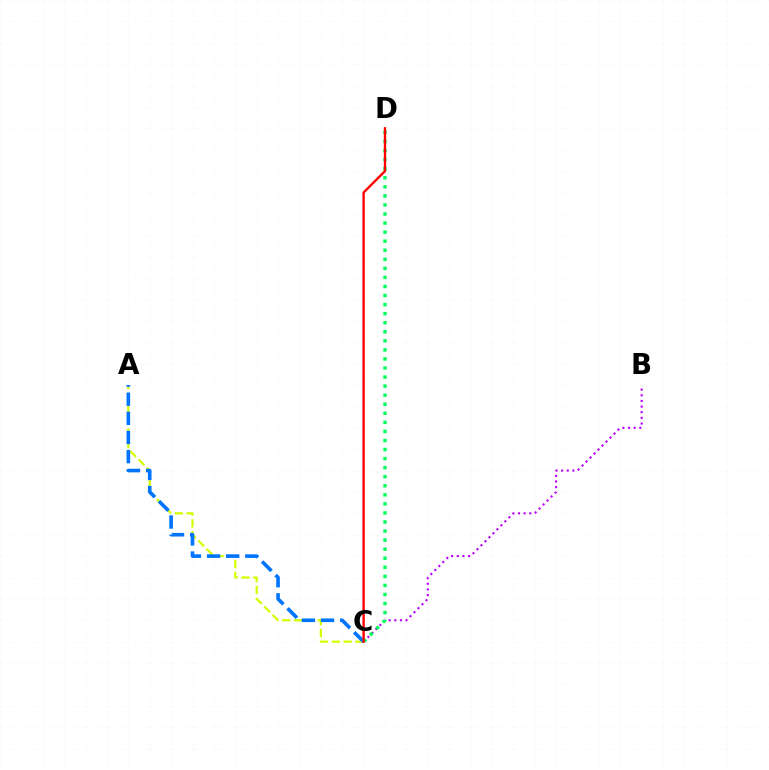{('A', 'C'): [{'color': '#d1ff00', 'line_style': 'dashed', 'thickness': 1.61}, {'color': '#0074ff', 'line_style': 'dashed', 'thickness': 2.6}], ('B', 'C'): [{'color': '#b900ff', 'line_style': 'dotted', 'thickness': 1.53}], ('C', 'D'): [{'color': '#00ff5c', 'line_style': 'dotted', 'thickness': 2.46}, {'color': '#ff0000', 'line_style': 'solid', 'thickness': 1.7}]}